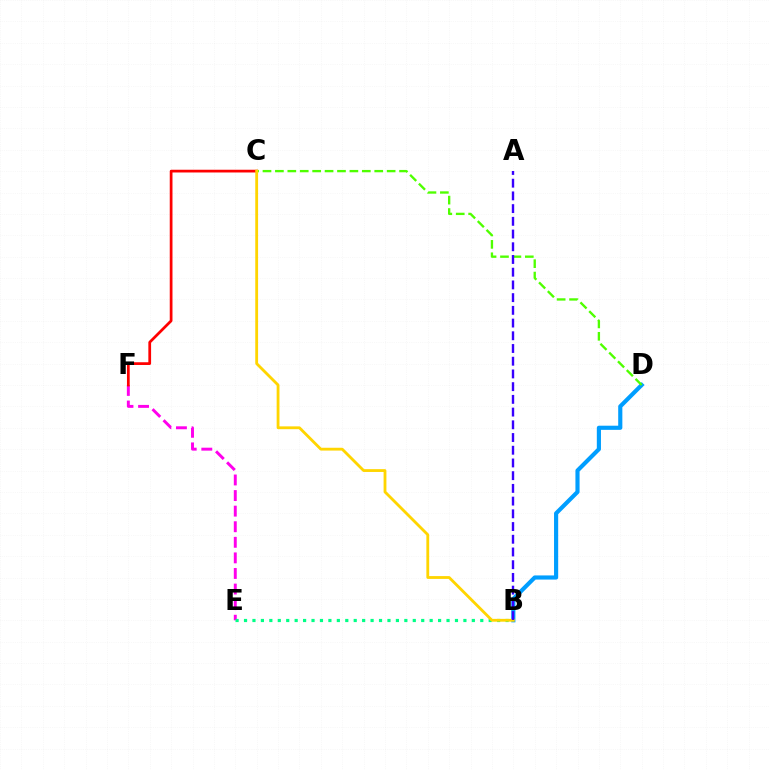{('E', 'F'): [{'color': '#ff00ed', 'line_style': 'dashed', 'thickness': 2.12}], ('B', 'E'): [{'color': '#00ff86', 'line_style': 'dotted', 'thickness': 2.29}], ('B', 'D'): [{'color': '#009eff', 'line_style': 'solid', 'thickness': 2.99}], ('C', 'F'): [{'color': '#ff0000', 'line_style': 'solid', 'thickness': 1.97}], ('C', 'D'): [{'color': '#4fff00', 'line_style': 'dashed', 'thickness': 1.69}], ('B', 'C'): [{'color': '#ffd500', 'line_style': 'solid', 'thickness': 2.03}], ('A', 'B'): [{'color': '#3700ff', 'line_style': 'dashed', 'thickness': 1.73}]}